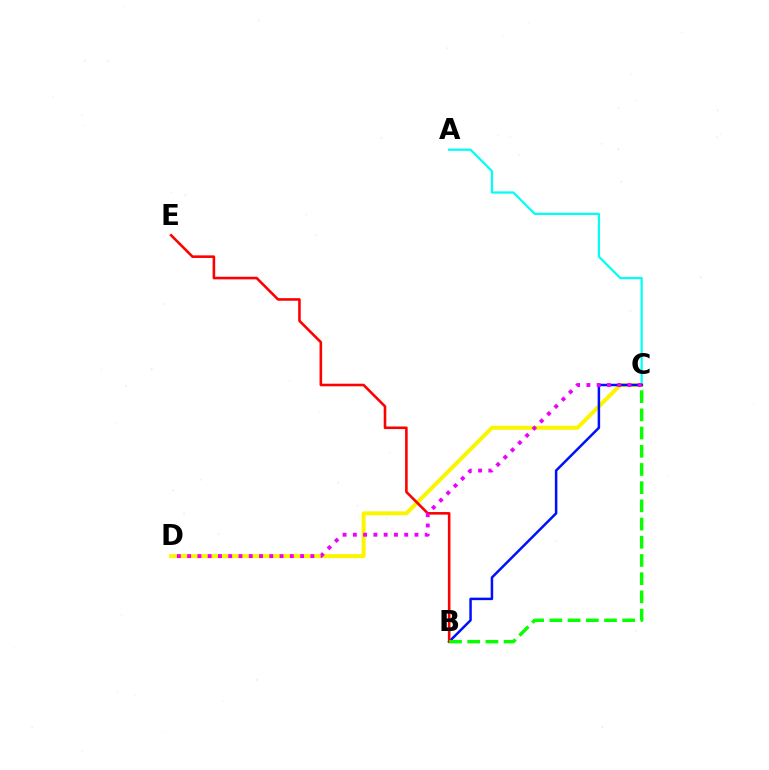{('C', 'D'): [{'color': '#fcf500', 'line_style': 'solid', 'thickness': 2.88}, {'color': '#ee00ff', 'line_style': 'dotted', 'thickness': 2.79}], ('A', 'C'): [{'color': '#00fff6', 'line_style': 'solid', 'thickness': 1.6}], ('B', 'C'): [{'color': '#0010ff', 'line_style': 'solid', 'thickness': 1.8}, {'color': '#08ff00', 'line_style': 'dashed', 'thickness': 2.47}], ('B', 'E'): [{'color': '#ff0000', 'line_style': 'solid', 'thickness': 1.87}]}